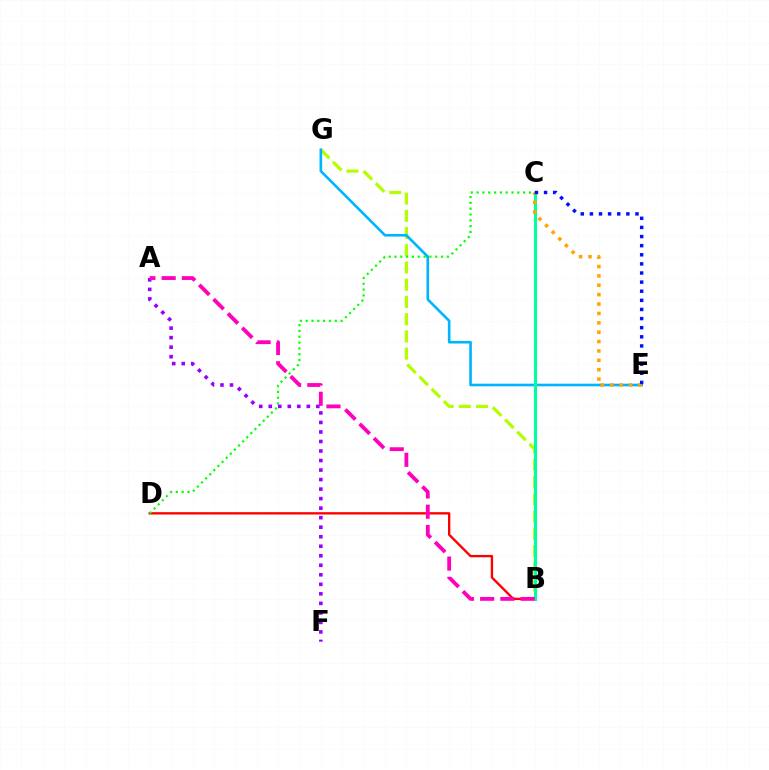{('B', 'G'): [{'color': '#b3ff00', 'line_style': 'dashed', 'thickness': 2.34}], ('B', 'D'): [{'color': '#ff0000', 'line_style': 'solid', 'thickness': 1.68}], ('E', 'G'): [{'color': '#00b5ff', 'line_style': 'solid', 'thickness': 1.89}], ('C', 'D'): [{'color': '#08ff00', 'line_style': 'dotted', 'thickness': 1.58}], ('A', 'F'): [{'color': '#9b00ff', 'line_style': 'dotted', 'thickness': 2.59}], ('B', 'C'): [{'color': '#00ff9d', 'line_style': 'solid', 'thickness': 2.23}], ('C', 'E'): [{'color': '#ffa500', 'line_style': 'dotted', 'thickness': 2.55}, {'color': '#0010ff', 'line_style': 'dotted', 'thickness': 2.48}], ('A', 'B'): [{'color': '#ff00bd', 'line_style': 'dashed', 'thickness': 2.75}]}